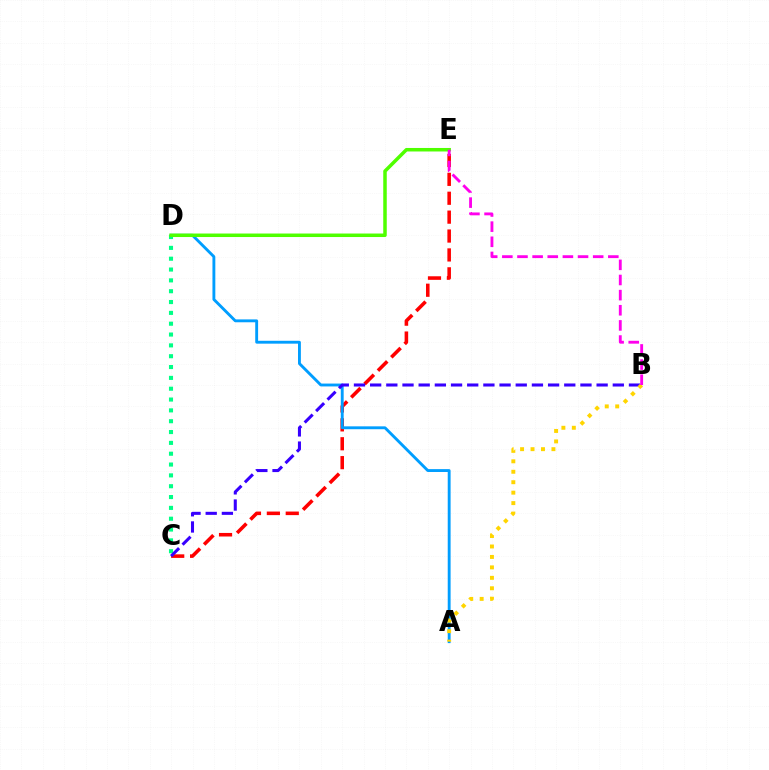{('C', 'E'): [{'color': '#ff0000', 'line_style': 'dashed', 'thickness': 2.57}], ('A', 'D'): [{'color': '#009eff', 'line_style': 'solid', 'thickness': 2.07}], ('C', 'D'): [{'color': '#00ff86', 'line_style': 'dotted', 'thickness': 2.94}], ('D', 'E'): [{'color': '#4fff00', 'line_style': 'solid', 'thickness': 2.53}], ('B', 'C'): [{'color': '#3700ff', 'line_style': 'dashed', 'thickness': 2.2}], ('A', 'B'): [{'color': '#ffd500', 'line_style': 'dotted', 'thickness': 2.84}], ('B', 'E'): [{'color': '#ff00ed', 'line_style': 'dashed', 'thickness': 2.06}]}